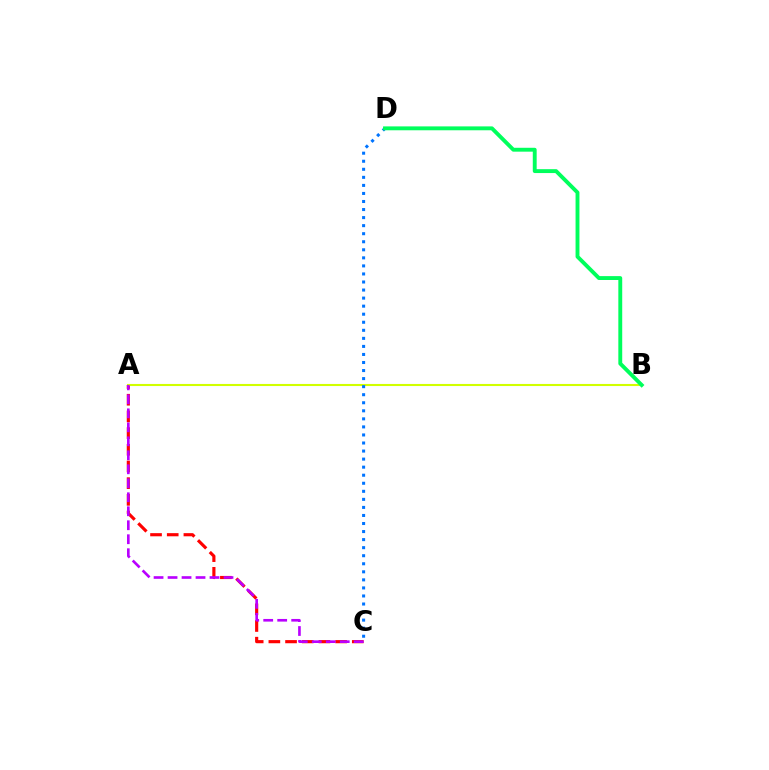{('A', 'C'): [{'color': '#ff0000', 'line_style': 'dashed', 'thickness': 2.27}, {'color': '#b900ff', 'line_style': 'dashed', 'thickness': 1.9}], ('A', 'B'): [{'color': '#d1ff00', 'line_style': 'solid', 'thickness': 1.51}], ('C', 'D'): [{'color': '#0074ff', 'line_style': 'dotted', 'thickness': 2.19}], ('B', 'D'): [{'color': '#00ff5c', 'line_style': 'solid', 'thickness': 2.8}]}